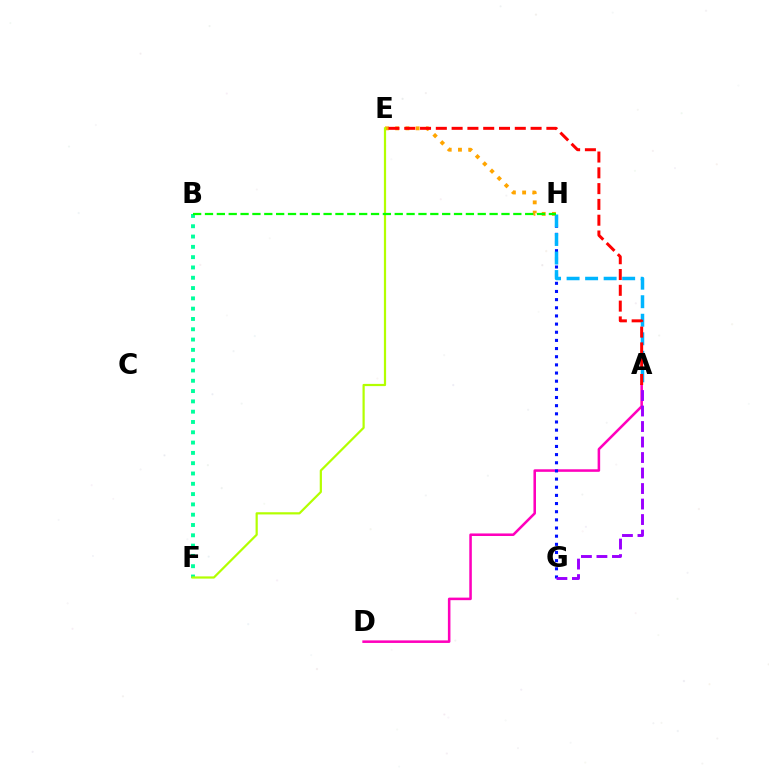{('B', 'F'): [{'color': '#00ff9d', 'line_style': 'dotted', 'thickness': 2.8}], ('A', 'D'): [{'color': '#ff00bd', 'line_style': 'solid', 'thickness': 1.84}], ('G', 'H'): [{'color': '#0010ff', 'line_style': 'dotted', 'thickness': 2.22}], ('E', 'H'): [{'color': '#ffa500', 'line_style': 'dotted', 'thickness': 2.78}], ('A', 'G'): [{'color': '#9b00ff', 'line_style': 'dashed', 'thickness': 2.11}], ('A', 'H'): [{'color': '#00b5ff', 'line_style': 'dashed', 'thickness': 2.52}], ('E', 'F'): [{'color': '#b3ff00', 'line_style': 'solid', 'thickness': 1.59}], ('A', 'E'): [{'color': '#ff0000', 'line_style': 'dashed', 'thickness': 2.15}], ('B', 'H'): [{'color': '#08ff00', 'line_style': 'dashed', 'thickness': 1.61}]}